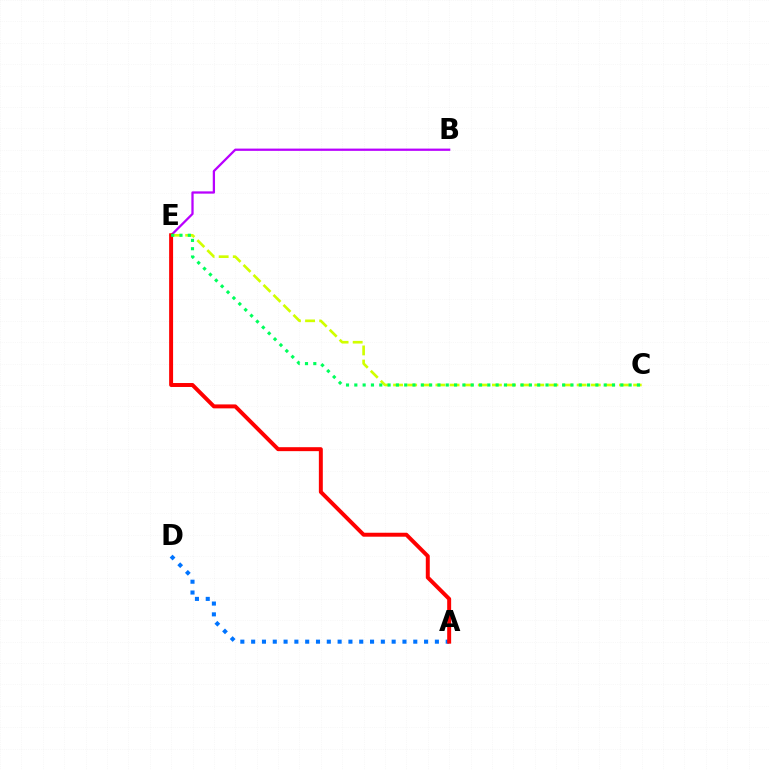{('A', 'D'): [{'color': '#0074ff', 'line_style': 'dotted', 'thickness': 2.94}], ('C', 'E'): [{'color': '#d1ff00', 'line_style': 'dashed', 'thickness': 1.92}, {'color': '#00ff5c', 'line_style': 'dotted', 'thickness': 2.26}], ('B', 'E'): [{'color': '#b900ff', 'line_style': 'solid', 'thickness': 1.63}], ('A', 'E'): [{'color': '#ff0000', 'line_style': 'solid', 'thickness': 2.85}]}